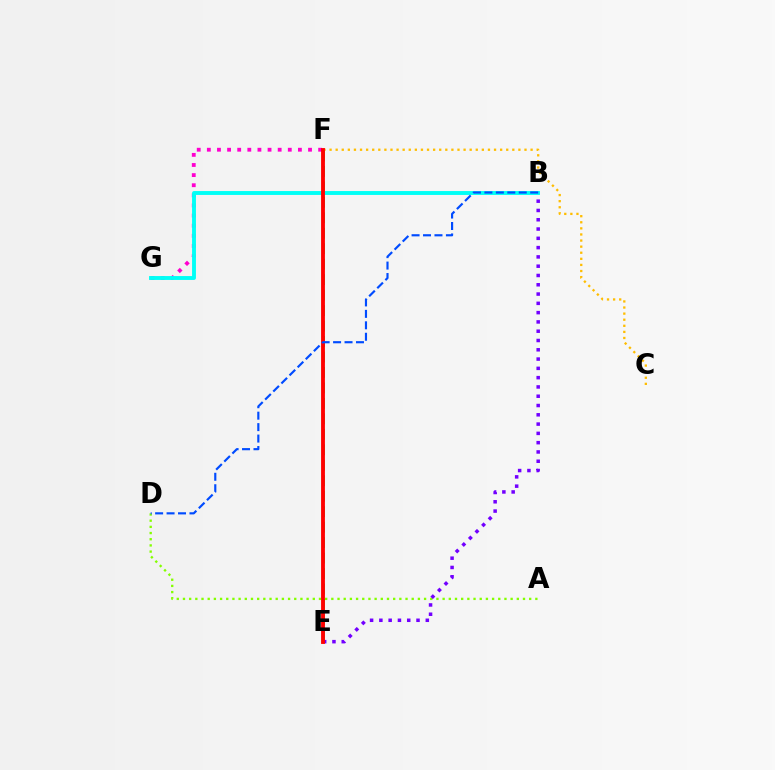{('F', 'G'): [{'color': '#ff00cf', 'line_style': 'dotted', 'thickness': 2.75}], ('A', 'D'): [{'color': '#84ff00', 'line_style': 'dotted', 'thickness': 1.68}], ('C', 'F'): [{'color': '#ffbd00', 'line_style': 'dotted', 'thickness': 1.66}], ('E', 'F'): [{'color': '#00ff39', 'line_style': 'dashed', 'thickness': 2.1}, {'color': '#ff0000', 'line_style': 'solid', 'thickness': 2.77}], ('B', 'E'): [{'color': '#7200ff', 'line_style': 'dotted', 'thickness': 2.52}], ('B', 'G'): [{'color': '#00fff6', 'line_style': 'solid', 'thickness': 2.79}], ('B', 'D'): [{'color': '#004bff', 'line_style': 'dashed', 'thickness': 1.56}]}